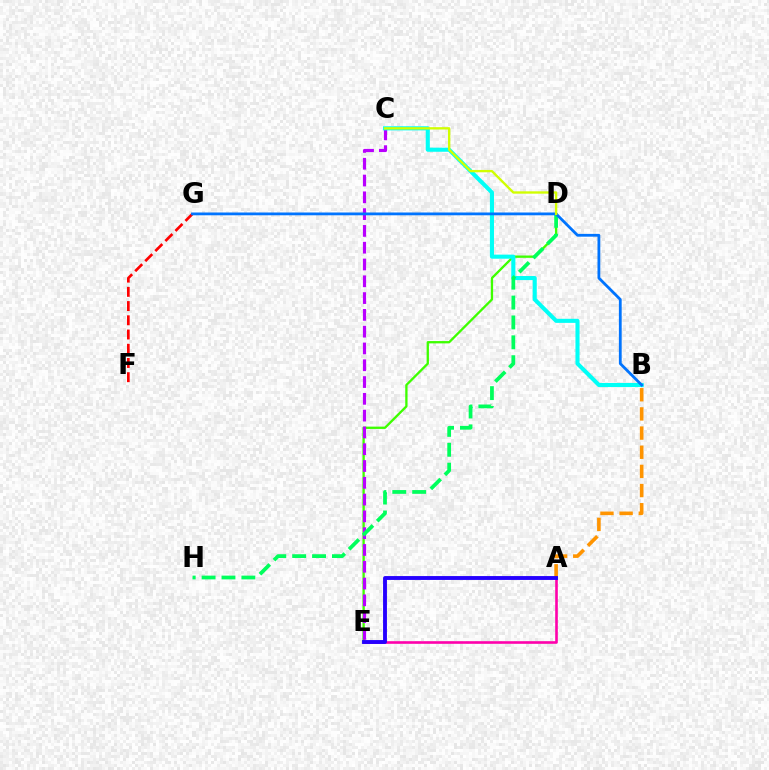{('F', 'G'): [{'color': '#ff0000', 'line_style': 'dashed', 'thickness': 1.93}], ('D', 'E'): [{'color': '#3dff00', 'line_style': 'solid', 'thickness': 1.66}], ('C', 'E'): [{'color': '#b900ff', 'line_style': 'dashed', 'thickness': 2.28}], ('A', 'B'): [{'color': '#ff9400', 'line_style': 'dashed', 'thickness': 2.6}], ('A', 'E'): [{'color': '#ff00ac', 'line_style': 'solid', 'thickness': 1.88}, {'color': '#2500ff', 'line_style': 'solid', 'thickness': 2.79}], ('B', 'C'): [{'color': '#00fff6', 'line_style': 'solid', 'thickness': 2.93}], ('D', 'H'): [{'color': '#00ff5c', 'line_style': 'dashed', 'thickness': 2.7}], ('B', 'G'): [{'color': '#0074ff', 'line_style': 'solid', 'thickness': 2.01}], ('C', 'D'): [{'color': '#d1ff00', 'line_style': 'solid', 'thickness': 1.69}]}